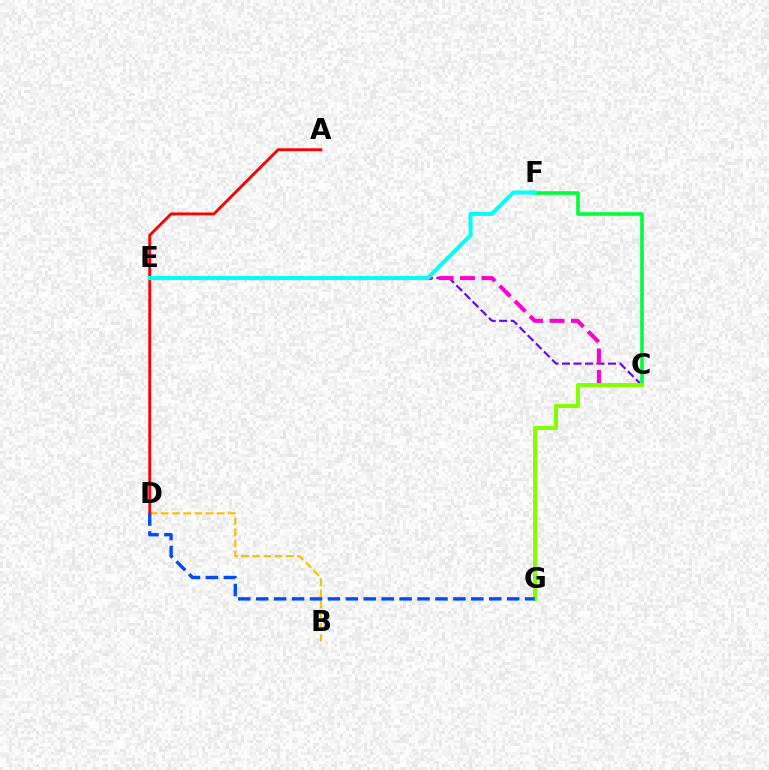{('B', 'D'): [{'color': '#ffbd00', 'line_style': 'dashed', 'thickness': 1.52}], ('A', 'D'): [{'color': '#ff0000', 'line_style': 'solid', 'thickness': 2.06}], ('C', 'E'): [{'color': '#7200ff', 'line_style': 'dashed', 'thickness': 1.56}, {'color': '#ff00cf', 'line_style': 'dashed', 'thickness': 2.91}], ('C', 'F'): [{'color': '#00ff39', 'line_style': 'solid', 'thickness': 2.6}], ('E', 'F'): [{'color': '#00fff6', 'line_style': 'solid', 'thickness': 2.92}], ('C', 'G'): [{'color': '#84ff00', 'line_style': 'solid', 'thickness': 2.88}], ('D', 'G'): [{'color': '#004bff', 'line_style': 'dashed', 'thickness': 2.44}]}